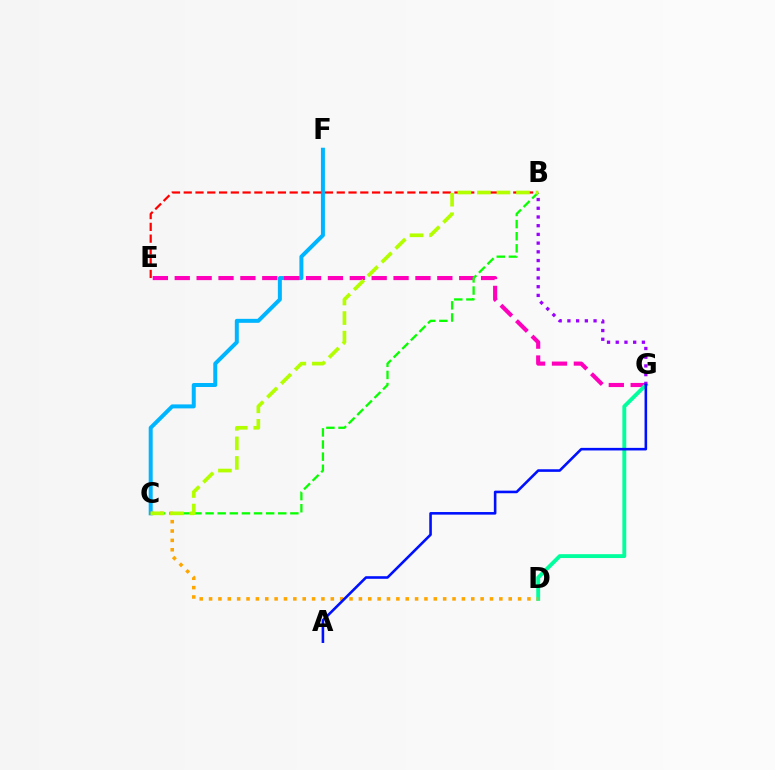{('C', 'F'): [{'color': '#00b5ff', 'line_style': 'solid', 'thickness': 2.87}], ('E', 'G'): [{'color': '#ff00bd', 'line_style': 'dashed', 'thickness': 2.97}], ('D', 'G'): [{'color': '#00ff9d', 'line_style': 'solid', 'thickness': 2.79}], ('B', 'C'): [{'color': '#08ff00', 'line_style': 'dashed', 'thickness': 1.65}, {'color': '#b3ff00', 'line_style': 'dashed', 'thickness': 2.65}], ('C', 'D'): [{'color': '#ffa500', 'line_style': 'dotted', 'thickness': 2.54}], ('B', 'E'): [{'color': '#ff0000', 'line_style': 'dashed', 'thickness': 1.6}], ('B', 'G'): [{'color': '#9b00ff', 'line_style': 'dotted', 'thickness': 2.37}], ('A', 'G'): [{'color': '#0010ff', 'line_style': 'solid', 'thickness': 1.87}]}